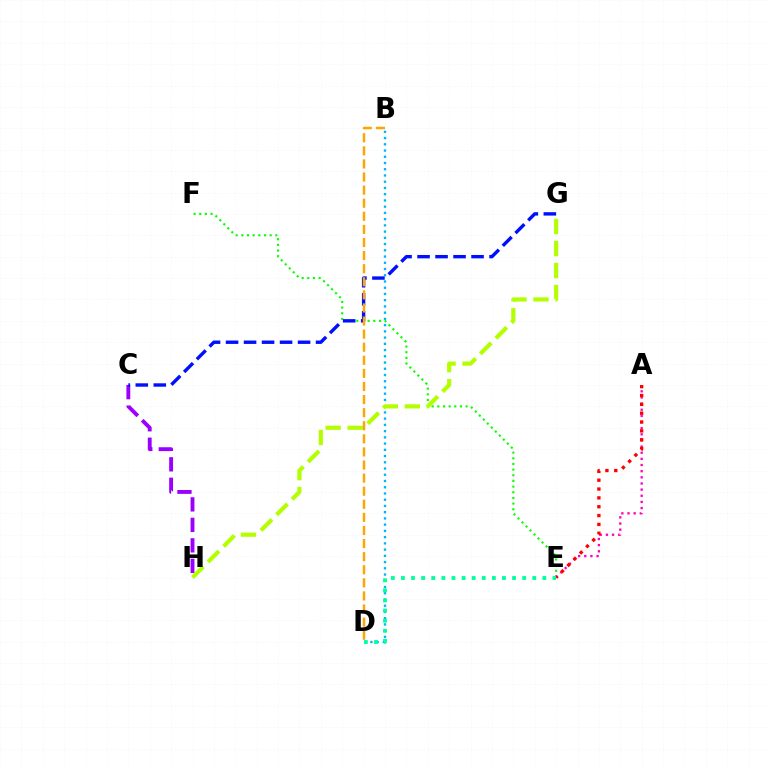{('B', 'D'): [{'color': '#00b5ff', 'line_style': 'dotted', 'thickness': 1.69}, {'color': '#ffa500', 'line_style': 'dashed', 'thickness': 1.78}], ('A', 'E'): [{'color': '#ff00bd', 'line_style': 'dotted', 'thickness': 1.67}, {'color': '#ff0000', 'line_style': 'dotted', 'thickness': 2.4}], ('E', 'F'): [{'color': '#08ff00', 'line_style': 'dotted', 'thickness': 1.54}], ('C', 'H'): [{'color': '#9b00ff', 'line_style': 'dashed', 'thickness': 2.78}], ('C', 'G'): [{'color': '#0010ff', 'line_style': 'dashed', 'thickness': 2.45}], ('D', 'E'): [{'color': '#00ff9d', 'line_style': 'dotted', 'thickness': 2.74}], ('G', 'H'): [{'color': '#b3ff00', 'line_style': 'dashed', 'thickness': 2.99}]}